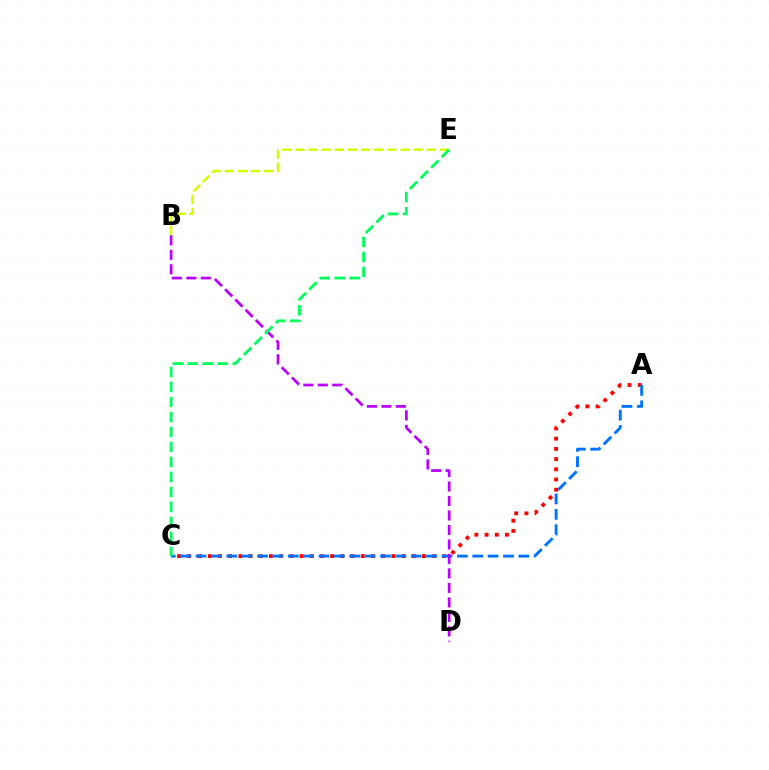{('A', 'C'): [{'color': '#ff0000', 'line_style': 'dotted', 'thickness': 2.77}, {'color': '#0074ff', 'line_style': 'dashed', 'thickness': 2.09}], ('B', 'E'): [{'color': '#d1ff00', 'line_style': 'dashed', 'thickness': 1.79}], ('B', 'D'): [{'color': '#b900ff', 'line_style': 'dashed', 'thickness': 1.97}], ('C', 'E'): [{'color': '#00ff5c', 'line_style': 'dashed', 'thickness': 2.04}]}